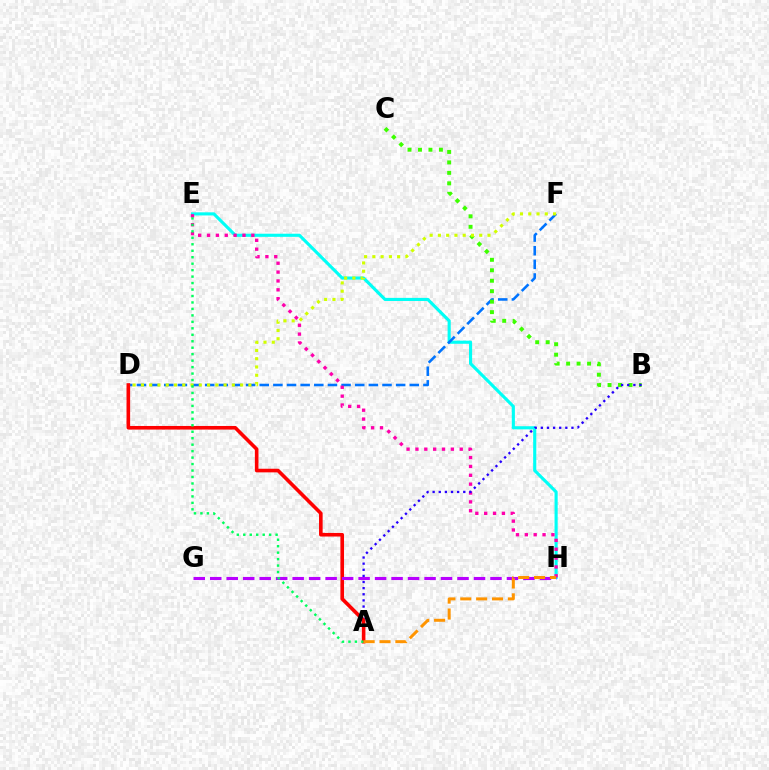{('E', 'H'): [{'color': '#00fff6', 'line_style': 'solid', 'thickness': 2.25}, {'color': '#ff00ac', 'line_style': 'dotted', 'thickness': 2.41}], ('D', 'F'): [{'color': '#0074ff', 'line_style': 'dashed', 'thickness': 1.85}, {'color': '#d1ff00', 'line_style': 'dotted', 'thickness': 2.25}], ('B', 'C'): [{'color': '#3dff00', 'line_style': 'dotted', 'thickness': 2.84}], ('A', 'B'): [{'color': '#2500ff', 'line_style': 'dotted', 'thickness': 1.66}], ('A', 'D'): [{'color': '#ff0000', 'line_style': 'solid', 'thickness': 2.6}], ('G', 'H'): [{'color': '#b900ff', 'line_style': 'dashed', 'thickness': 2.24}], ('A', 'E'): [{'color': '#00ff5c', 'line_style': 'dotted', 'thickness': 1.76}], ('A', 'H'): [{'color': '#ff9400', 'line_style': 'dashed', 'thickness': 2.15}]}